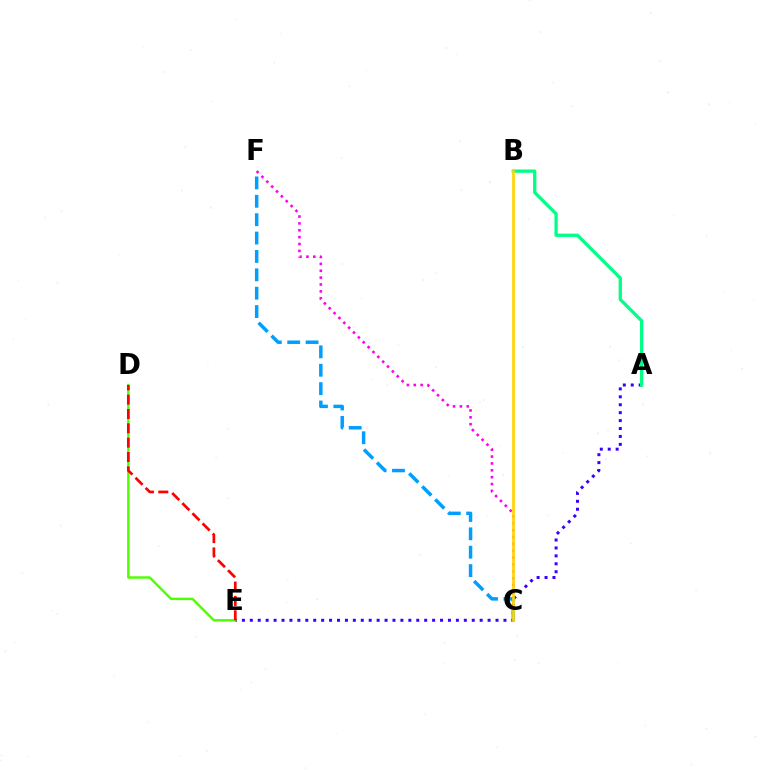{('A', 'E'): [{'color': '#3700ff', 'line_style': 'dotted', 'thickness': 2.15}], ('A', 'B'): [{'color': '#00ff86', 'line_style': 'solid', 'thickness': 2.37}], ('D', 'E'): [{'color': '#4fff00', 'line_style': 'solid', 'thickness': 1.75}, {'color': '#ff0000', 'line_style': 'dashed', 'thickness': 1.95}], ('C', 'F'): [{'color': '#ff00ed', 'line_style': 'dotted', 'thickness': 1.87}, {'color': '#009eff', 'line_style': 'dashed', 'thickness': 2.5}], ('B', 'C'): [{'color': '#ffd500', 'line_style': 'solid', 'thickness': 1.94}]}